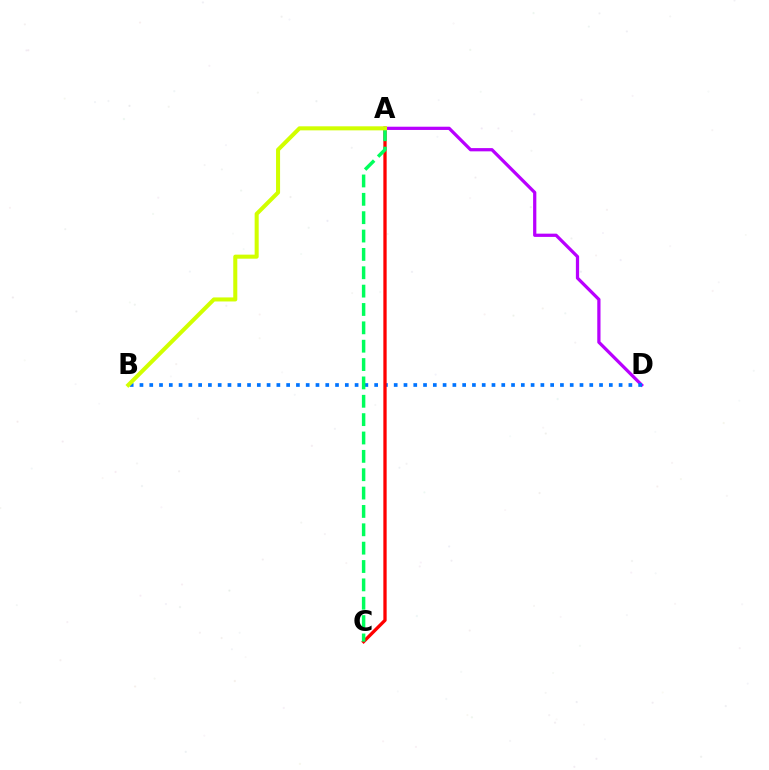{('A', 'D'): [{'color': '#b900ff', 'line_style': 'solid', 'thickness': 2.33}], ('B', 'D'): [{'color': '#0074ff', 'line_style': 'dotted', 'thickness': 2.66}], ('A', 'C'): [{'color': '#ff0000', 'line_style': 'solid', 'thickness': 2.37}, {'color': '#00ff5c', 'line_style': 'dashed', 'thickness': 2.49}], ('A', 'B'): [{'color': '#d1ff00', 'line_style': 'solid', 'thickness': 2.91}]}